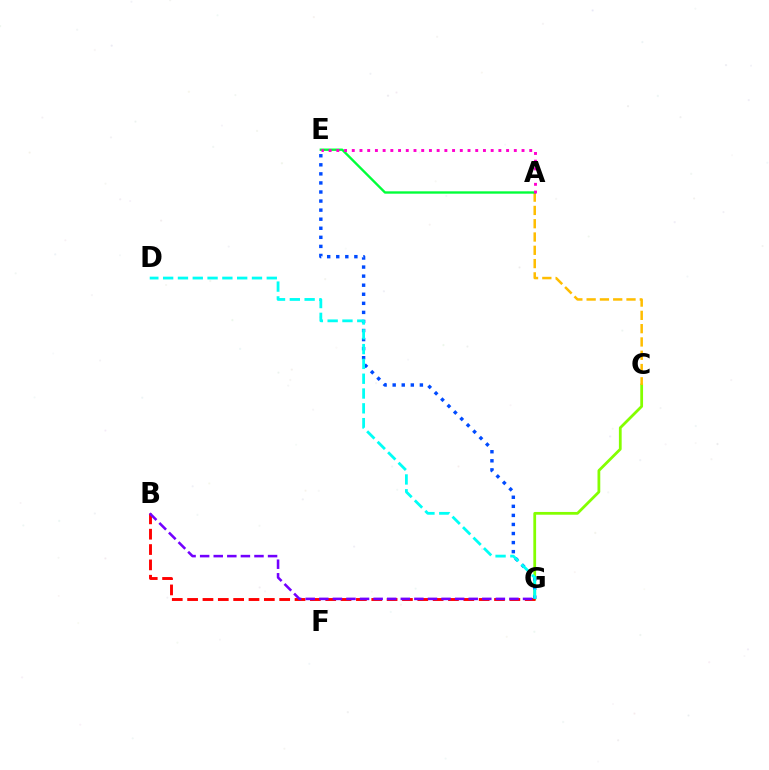{('C', 'G'): [{'color': '#84ff00', 'line_style': 'solid', 'thickness': 1.99}], ('B', 'G'): [{'color': '#ff0000', 'line_style': 'dashed', 'thickness': 2.08}, {'color': '#7200ff', 'line_style': 'dashed', 'thickness': 1.85}], ('A', 'C'): [{'color': '#ffbd00', 'line_style': 'dashed', 'thickness': 1.81}], ('A', 'E'): [{'color': '#00ff39', 'line_style': 'solid', 'thickness': 1.7}, {'color': '#ff00cf', 'line_style': 'dotted', 'thickness': 2.1}], ('E', 'G'): [{'color': '#004bff', 'line_style': 'dotted', 'thickness': 2.46}], ('D', 'G'): [{'color': '#00fff6', 'line_style': 'dashed', 'thickness': 2.01}]}